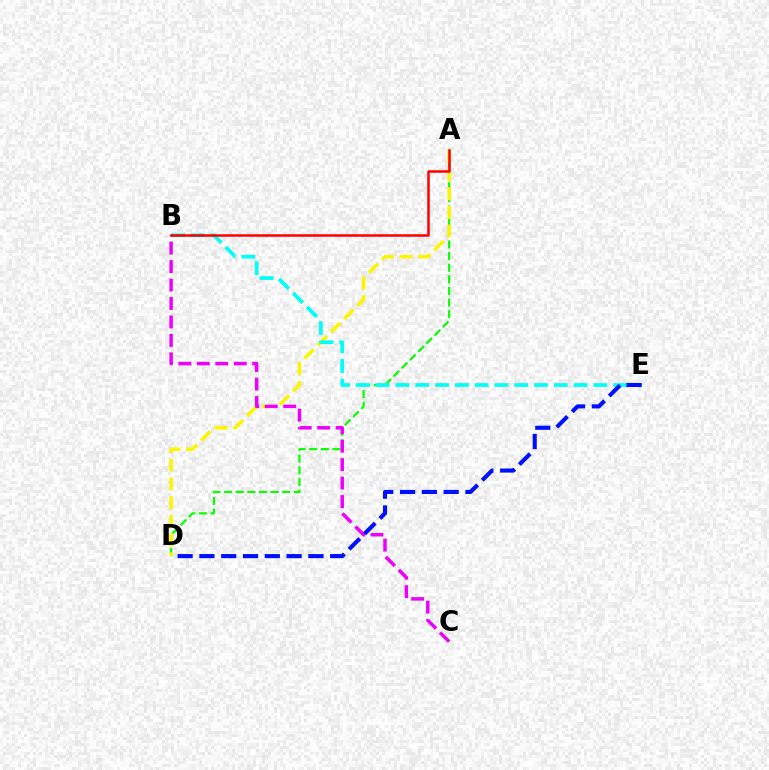{('A', 'D'): [{'color': '#08ff00', 'line_style': 'dashed', 'thickness': 1.58}, {'color': '#fcf500', 'line_style': 'dashed', 'thickness': 2.54}], ('B', 'C'): [{'color': '#ee00ff', 'line_style': 'dashed', 'thickness': 2.51}], ('B', 'E'): [{'color': '#00fff6', 'line_style': 'dashed', 'thickness': 2.69}], ('A', 'B'): [{'color': '#ff0000', 'line_style': 'solid', 'thickness': 1.81}], ('D', 'E'): [{'color': '#0010ff', 'line_style': 'dashed', 'thickness': 2.96}]}